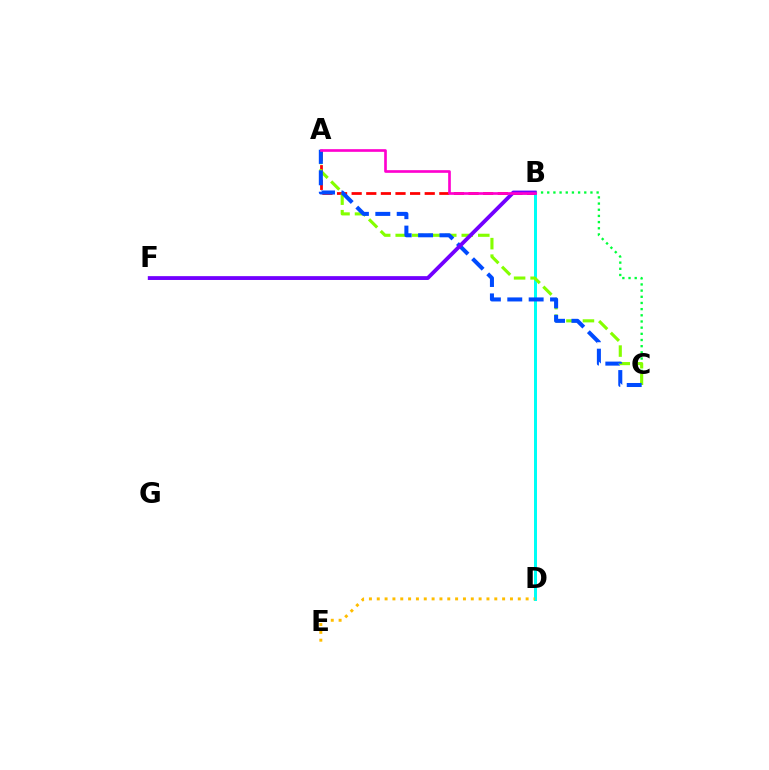{('B', 'C'): [{'color': '#00ff39', 'line_style': 'dotted', 'thickness': 1.68}], ('B', 'D'): [{'color': '#00fff6', 'line_style': 'solid', 'thickness': 2.16}], ('D', 'E'): [{'color': '#ffbd00', 'line_style': 'dotted', 'thickness': 2.13}], ('A', 'B'): [{'color': '#ff0000', 'line_style': 'dashed', 'thickness': 1.99}, {'color': '#ff00cf', 'line_style': 'solid', 'thickness': 1.92}], ('A', 'C'): [{'color': '#84ff00', 'line_style': 'dashed', 'thickness': 2.24}, {'color': '#004bff', 'line_style': 'dashed', 'thickness': 2.91}], ('B', 'F'): [{'color': '#7200ff', 'line_style': 'solid', 'thickness': 2.76}]}